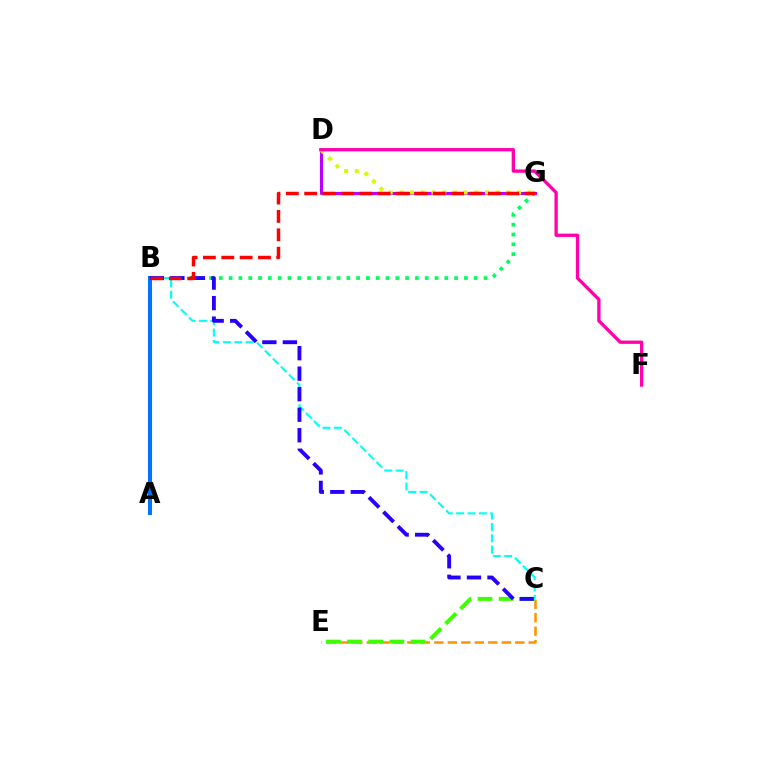{('D', 'G'): [{'color': '#b900ff', 'line_style': 'solid', 'thickness': 2.24}, {'color': '#d1ff00', 'line_style': 'dotted', 'thickness': 2.91}], ('C', 'E'): [{'color': '#ff9400', 'line_style': 'dashed', 'thickness': 1.83}, {'color': '#3dff00', 'line_style': 'dashed', 'thickness': 2.88}], ('B', 'G'): [{'color': '#00ff5c', 'line_style': 'dotted', 'thickness': 2.66}, {'color': '#ff0000', 'line_style': 'dashed', 'thickness': 2.5}], ('B', 'C'): [{'color': '#00fff6', 'line_style': 'dashed', 'thickness': 1.54}, {'color': '#2500ff', 'line_style': 'dashed', 'thickness': 2.79}], ('A', 'B'): [{'color': '#0074ff', 'line_style': 'solid', 'thickness': 2.89}], ('D', 'F'): [{'color': '#ff00ac', 'line_style': 'solid', 'thickness': 2.38}]}